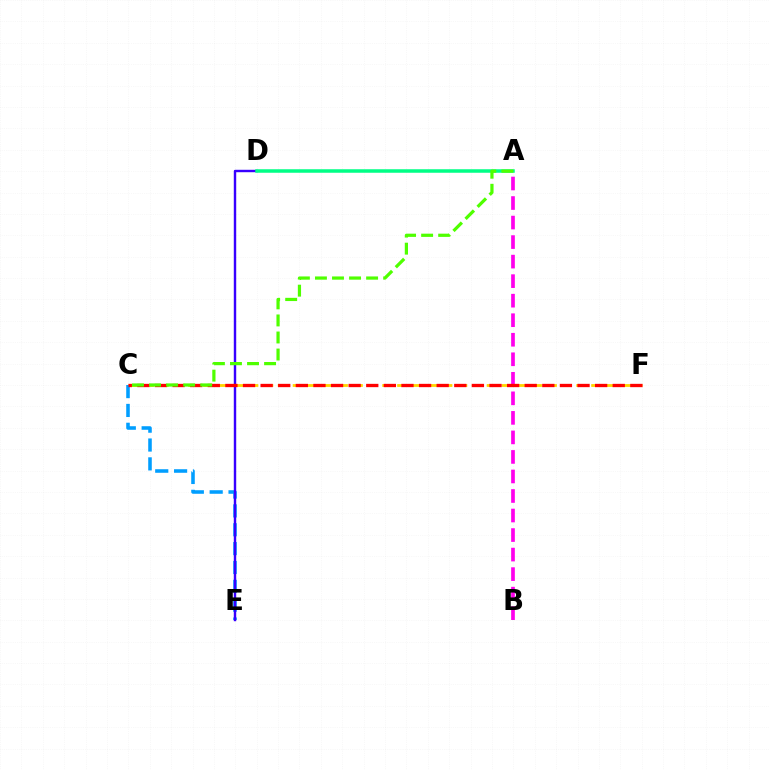{('C', 'F'): [{'color': '#ffd500', 'line_style': 'dashed', 'thickness': 2.03}, {'color': '#ff0000', 'line_style': 'dashed', 'thickness': 2.39}], ('C', 'E'): [{'color': '#009eff', 'line_style': 'dashed', 'thickness': 2.56}], ('D', 'E'): [{'color': '#3700ff', 'line_style': 'solid', 'thickness': 1.74}], ('A', 'D'): [{'color': '#00ff86', 'line_style': 'solid', 'thickness': 2.52}], ('A', 'B'): [{'color': '#ff00ed', 'line_style': 'dashed', 'thickness': 2.65}], ('A', 'C'): [{'color': '#4fff00', 'line_style': 'dashed', 'thickness': 2.32}]}